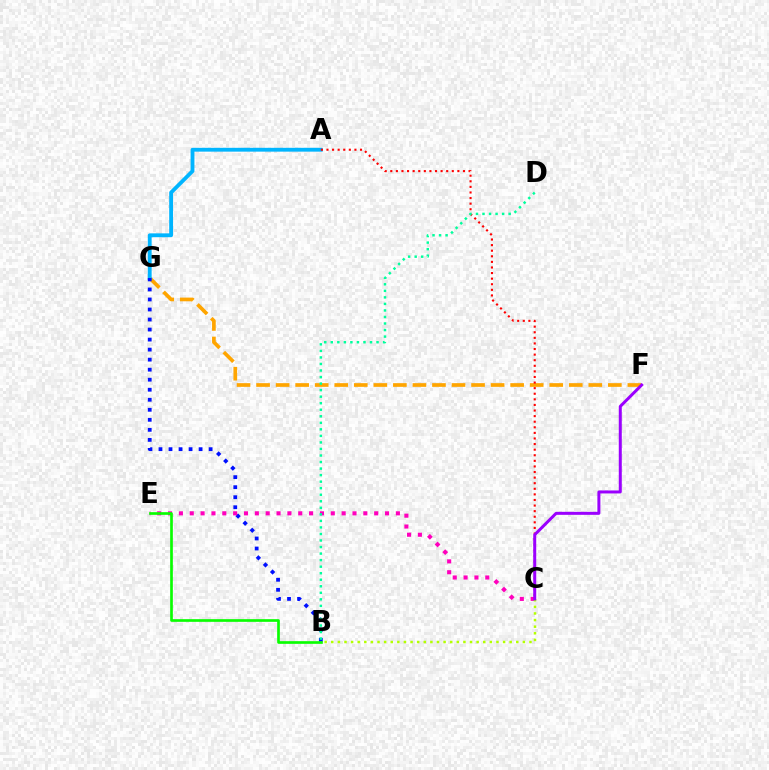{('F', 'G'): [{'color': '#ffa500', 'line_style': 'dashed', 'thickness': 2.65}], ('A', 'G'): [{'color': '#00b5ff', 'line_style': 'solid', 'thickness': 2.76}], ('A', 'C'): [{'color': '#ff0000', 'line_style': 'dotted', 'thickness': 1.52}], ('B', 'G'): [{'color': '#0010ff', 'line_style': 'dotted', 'thickness': 2.72}], ('C', 'E'): [{'color': '#ff00bd', 'line_style': 'dotted', 'thickness': 2.95}], ('B', 'C'): [{'color': '#b3ff00', 'line_style': 'dotted', 'thickness': 1.8}], ('B', 'D'): [{'color': '#00ff9d', 'line_style': 'dotted', 'thickness': 1.78}], ('C', 'F'): [{'color': '#9b00ff', 'line_style': 'solid', 'thickness': 2.16}], ('B', 'E'): [{'color': '#08ff00', 'line_style': 'solid', 'thickness': 1.92}]}